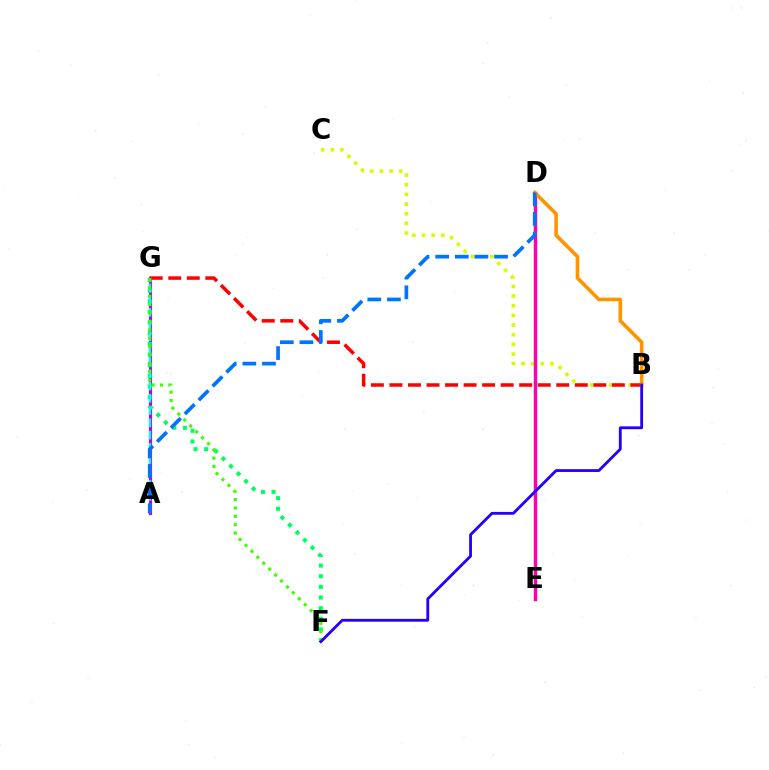{('B', 'C'): [{'color': '#d1ff00', 'line_style': 'dotted', 'thickness': 2.62}], ('A', 'G'): [{'color': '#b900ff', 'line_style': 'solid', 'thickness': 2.29}, {'color': '#00fff6', 'line_style': 'dashed', 'thickness': 1.67}], ('D', 'E'): [{'color': '#ff00ac', 'line_style': 'solid', 'thickness': 2.47}], ('F', 'G'): [{'color': '#00ff5c', 'line_style': 'dotted', 'thickness': 2.89}, {'color': '#3dff00', 'line_style': 'dotted', 'thickness': 2.28}], ('B', 'G'): [{'color': '#ff0000', 'line_style': 'dashed', 'thickness': 2.52}], ('B', 'D'): [{'color': '#ff9400', 'line_style': 'solid', 'thickness': 2.6}], ('A', 'D'): [{'color': '#0074ff', 'line_style': 'dashed', 'thickness': 2.67}], ('B', 'F'): [{'color': '#2500ff', 'line_style': 'solid', 'thickness': 2.03}]}